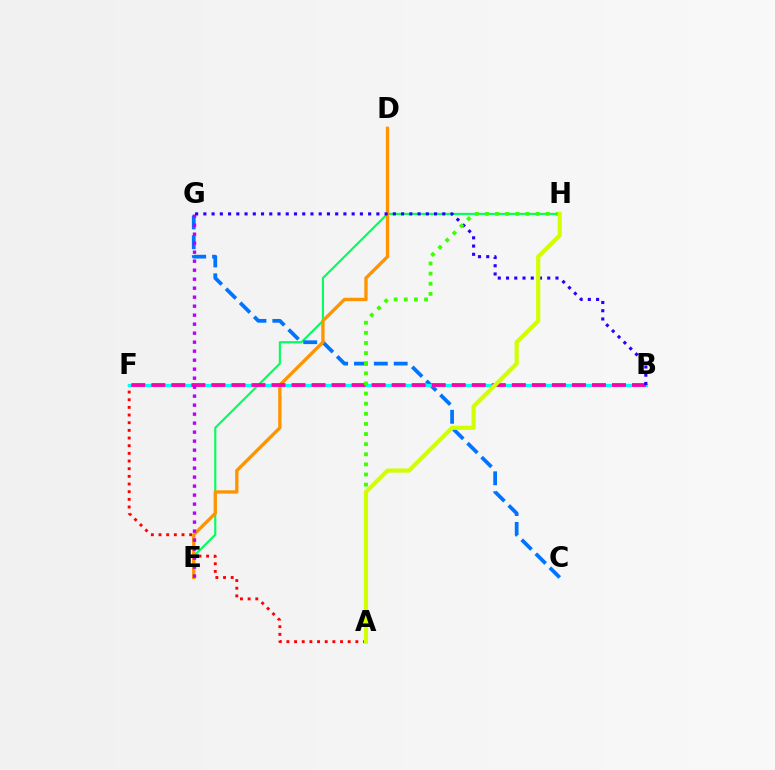{('E', 'H'): [{'color': '#00ff5c', 'line_style': 'solid', 'thickness': 1.53}], ('C', 'G'): [{'color': '#0074ff', 'line_style': 'dashed', 'thickness': 2.7}], ('A', 'F'): [{'color': '#ff0000', 'line_style': 'dotted', 'thickness': 2.08}], ('D', 'E'): [{'color': '#ff9400', 'line_style': 'solid', 'thickness': 2.4}], ('B', 'F'): [{'color': '#00fff6', 'line_style': 'solid', 'thickness': 2.31}, {'color': '#ff00ac', 'line_style': 'dashed', 'thickness': 2.72}], ('E', 'G'): [{'color': '#b900ff', 'line_style': 'dotted', 'thickness': 2.44}], ('B', 'G'): [{'color': '#2500ff', 'line_style': 'dotted', 'thickness': 2.24}], ('A', 'H'): [{'color': '#3dff00', 'line_style': 'dotted', 'thickness': 2.75}, {'color': '#d1ff00', 'line_style': 'solid', 'thickness': 2.99}]}